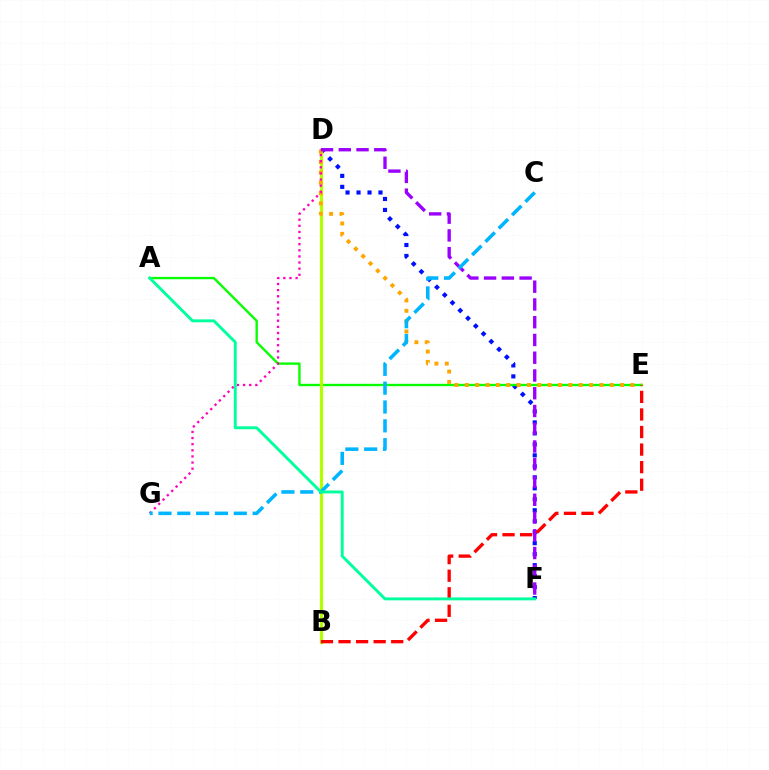{('D', 'F'): [{'color': '#0010ff', 'line_style': 'dotted', 'thickness': 2.98}, {'color': '#9b00ff', 'line_style': 'dashed', 'thickness': 2.41}], ('A', 'E'): [{'color': '#08ff00', 'line_style': 'solid', 'thickness': 1.7}], ('B', 'D'): [{'color': '#b3ff00', 'line_style': 'solid', 'thickness': 2.31}], ('D', 'E'): [{'color': '#ffa500', 'line_style': 'dotted', 'thickness': 2.81}], ('B', 'E'): [{'color': '#ff0000', 'line_style': 'dashed', 'thickness': 2.39}], ('D', 'G'): [{'color': '#ff00bd', 'line_style': 'dotted', 'thickness': 1.66}], ('C', 'G'): [{'color': '#00b5ff', 'line_style': 'dashed', 'thickness': 2.56}], ('A', 'F'): [{'color': '#00ff9d', 'line_style': 'solid', 'thickness': 2.1}]}